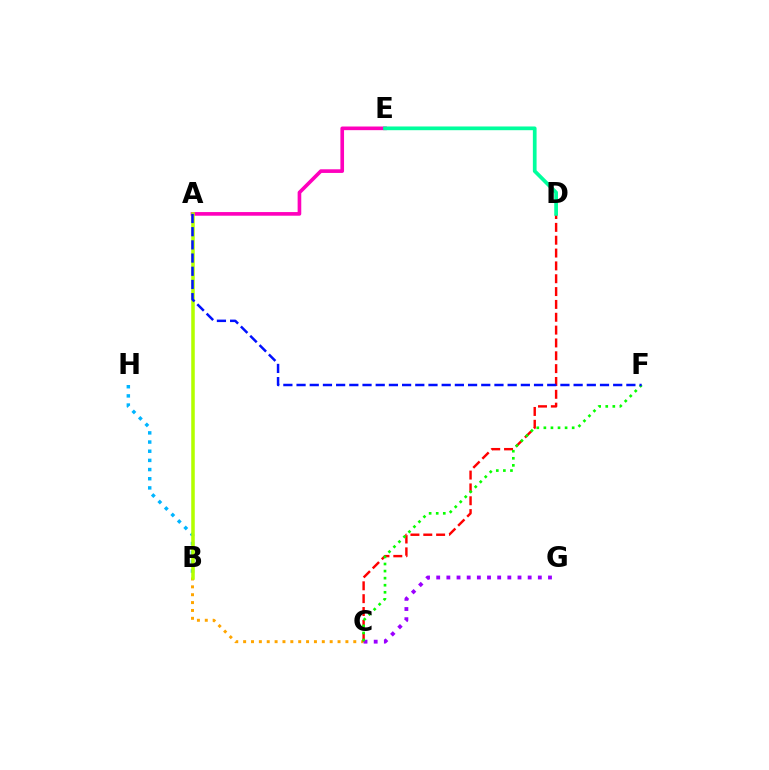{('B', 'C'): [{'color': '#ffa500', 'line_style': 'dotted', 'thickness': 2.14}], ('C', 'D'): [{'color': '#ff0000', 'line_style': 'dashed', 'thickness': 1.74}], ('A', 'E'): [{'color': '#ff00bd', 'line_style': 'solid', 'thickness': 2.62}], ('C', 'G'): [{'color': '#9b00ff', 'line_style': 'dotted', 'thickness': 2.76}], ('C', 'F'): [{'color': '#08ff00', 'line_style': 'dotted', 'thickness': 1.92}], ('B', 'H'): [{'color': '#00b5ff', 'line_style': 'dotted', 'thickness': 2.49}], ('A', 'B'): [{'color': '#b3ff00', 'line_style': 'solid', 'thickness': 2.55}], ('D', 'E'): [{'color': '#00ff9d', 'line_style': 'solid', 'thickness': 2.68}], ('A', 'F'): [{'color': '#0010ff', 'line_style': 'dashed', 'thickness': 1.79}]}